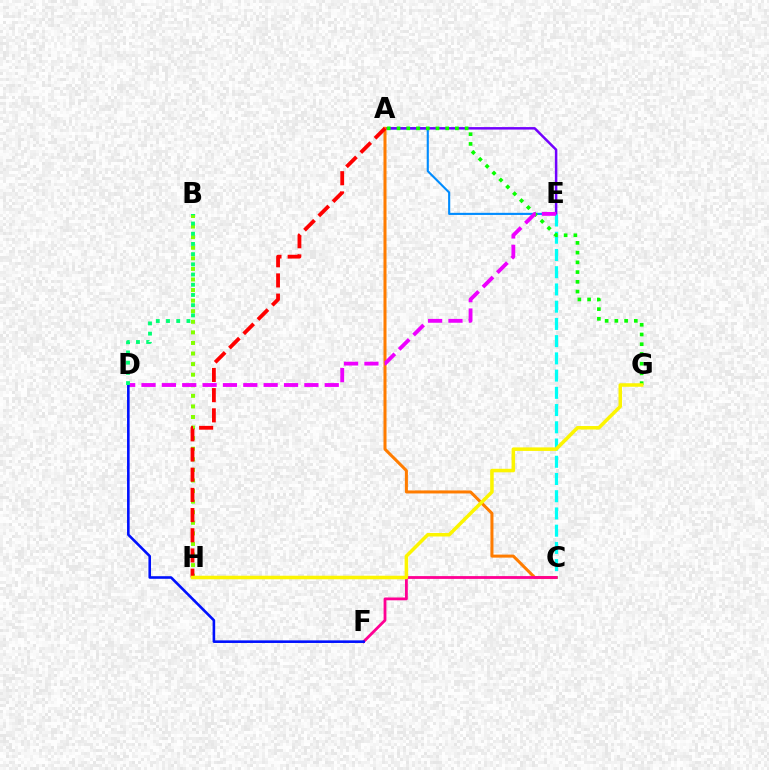{('B', 'H'): [{'color': '#84ff00', 'line_style': 'dotted', 'thickness': 2.87}], ('A', 'E'): [{'color': '#008cff', 'line_style': 'solid', 'thickness': 1.53}, {'color': '#7200ff', 'line_style': 'solid', 'thickness': 1.79}], ('C', 'E'): [{'color': '#00fff6', 'line_style': 'dashed', 'thickness': 2.34}], ('A', 'C'): [{'color': '#ff7c00', 'line_style': 'solid', 'thickness': 2.18}], ('C', 'F'): [{'color': '#ff0094', 'line_style': 'solid', 'thickness': 2.02}], ('A', 'G'): [{'color': '#08ff00', 'line_style': 'dotted', 'thickness': 2.65}], ('D', 'E'): [{'color': '#ee00ff', 'line_style': 'dashed', 'thickness': 2.77}], ('A', 'H'): [{'color': '#ff0000', 'line_style': 'dashed', 'thickness': 2.74}], ('G', 'H'): [{'color': '#fcf500', 'line_style': 'solid', 'thickness': 2.54}], ('D', 'F'): [{'color': '#0010ff', 'line_style': 'solid', 'thickness': 1.87}], ('B', 'D'): [{'color': '#00ff74', 'line_style': 'dotted', 'thickness': 2.77}]}